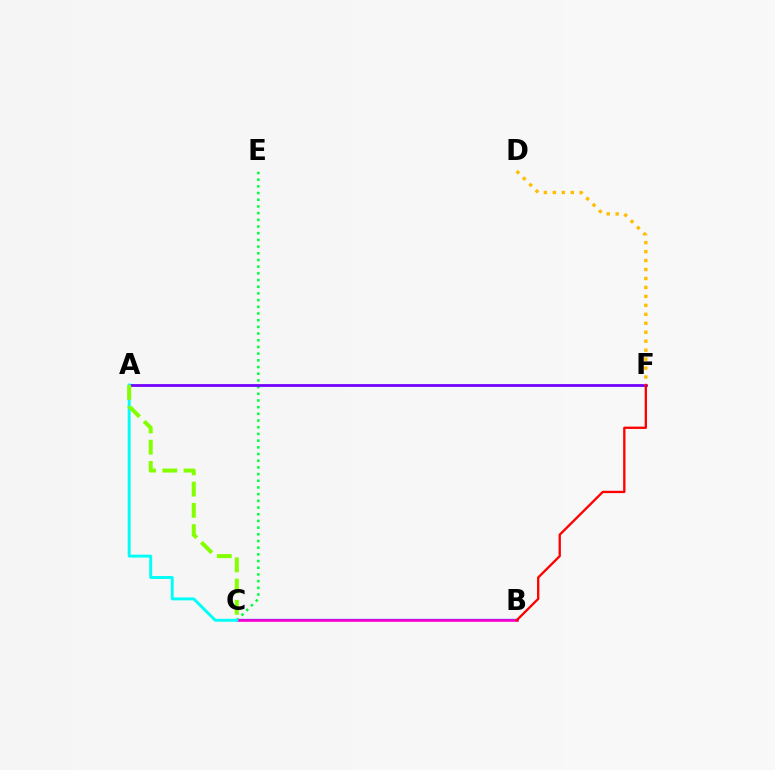{('B', 'C'): [{'color': '#004bff', 'line_style': 'solid', 'thickness': 1.64}, {'color': '#ff00cf', 'line_style': 'solid', 'thickness': 1.88}], ('C', 'E'): [{'color': '#00ff39', 'line_style': 'dotted', 'thickness': 1.82}], ('A', 'F'): [{'color': '#7200ff', 'line_style': 'solid', 'thickness': 1.99}], ('A', 'C'): [{'color': '#00fff6', 'line_style': 'solid', 'thickness': 2.1}, {'color': '#84ff00', 'line_style': 'dashed', 'thickness': 2.89}], ('D', 'F'): [{'color': '#ffbd00', 'line_style': 'dotted', 'thickness': 2.43}], ('B', 'F'): [{'color': '#ff0000', 'line_style': 'solid', 'thickness': 1.67}]}